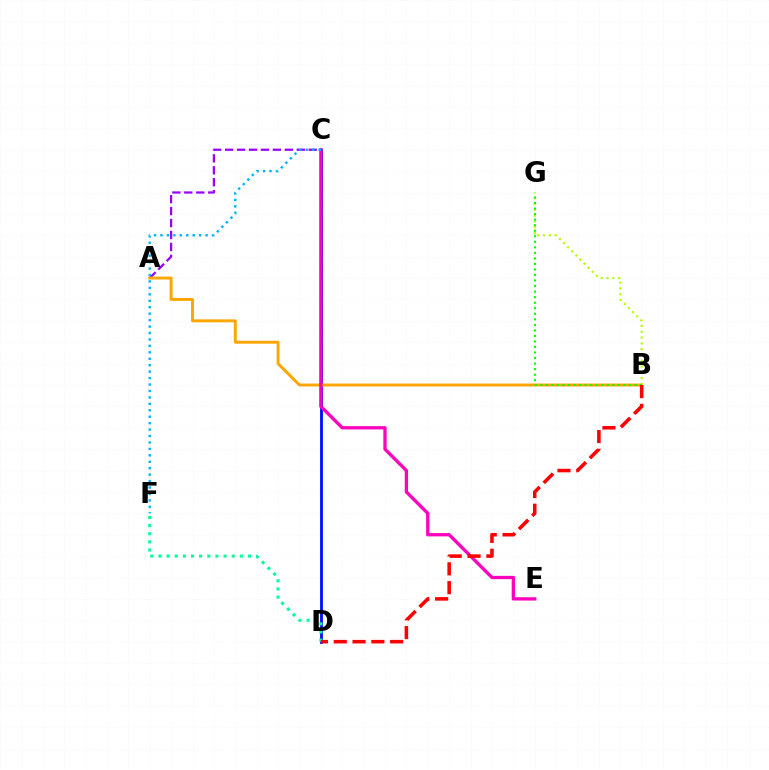{('A', 'C'): [{'color': '#9b00ff', 'line_style': 'dashed', 'thickness': 1.62}], ('C', 'D'): [{'color': '#0010ff', 'line_style': 'solid', 'thickness': 2.03}], ('A', 'B'): [{'color': '#ffa500', 'line_style': 'solid', 'thickness': 2.1}], ('C', 'E'): [{'color': '#ff00bd', 'line_style': 'solid', 'thickness': 2.37}], ('D', 'F'): [{'color': '#00ff9d', 'line_style': 'dotted', 'thickness': 2.21}], ('B', 'G'): [{'color': '#b3ff00', 'line_style': 'dotted', 'thickness': 1.57}, {'color': '#08ff00', 'line_style': 'dotted', 'thickness': 1.5}], ('C', 'F'): [{'color': '#00b5ff', 'line_style': 'dotted', 'thickness': 1.75}], ('B', 'D'): [{'color': '#ff0000', 'line_style': 'dashed', 'thickness': 2.55}]}